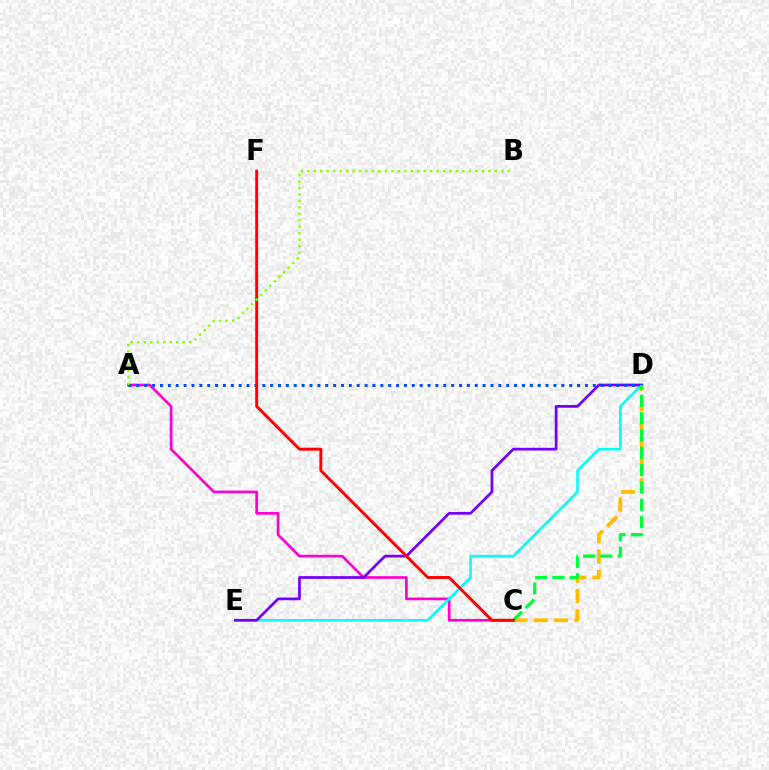{('A', 'C'): [{'color': '#ff00cf', 'line_style': 'solid', 'thickness': 1.93}], ('D', 'E'): [{'color': '#00fff6', 'line_style': 'solid', 'thickness': 1.83}, {'color': '#7200ff', 'line_style': 'solid', 'thickness': 1.96}], ('A', 'D'): [{'color': '#004bff', 'line_style': 'dotted', 'thickness': 2.14}], ('C', 'D'): [{'color': '#ffbd00', 'line_style': 'dashed', 'thickness': 2.76}, {'color': '#00ff39', 'line_style': 'dashed', 'thickness': 2.35}], ('C', 'F'): [{'color': '#ff0000', 'line_style': 'solid', 'thickness': 2.1}], ('A', 'B'): [{'color': '#84ff00', 'line_style': 'dotted', 'thickness': 1.76}]}